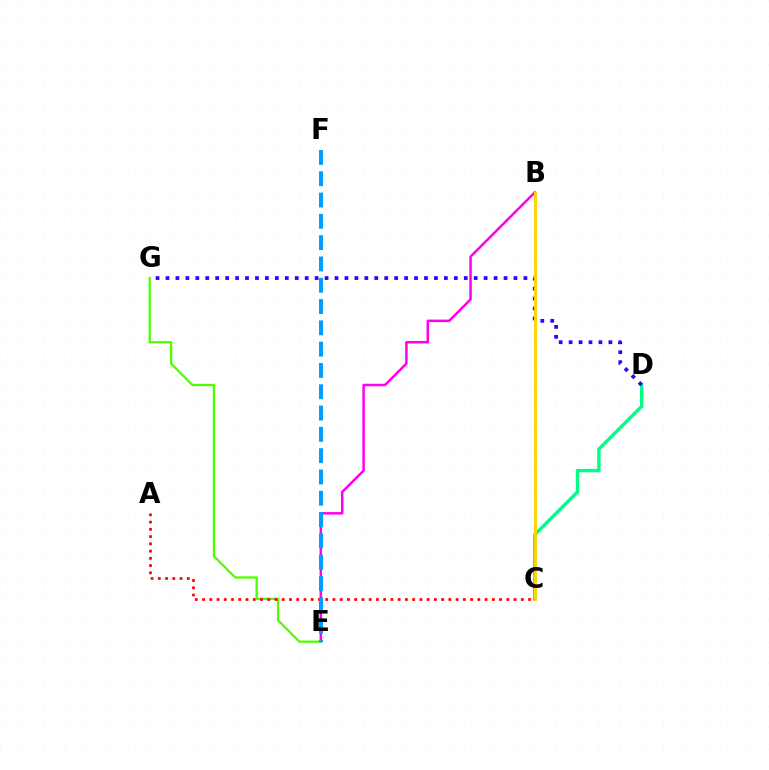{('B', 'E'): [{'color': '#ff00ed', 'line_style': 'solid', 'thickness': 1.8}], ('C', 'D'): [{'color': '#00ff86', 'line_style': 'solid', 'thickness': 2.46}], ('D', 'G'): [{'color': '#3700ff', 'line_style': 'dotted', 'thickness': 2.7}], ('B', 'C'): [{'color': '#ffd500', 'line_style': 'solid', 'thickness': 2.08}], ('E', 'G'): [{'color': '#4fff00', 'line_style': 'solid', 'thickness': 1.65}], ('A', 'C'): [{'color': '#ff0000', 'line_style': 'dotted', 'thickness': 1.97}], ('E', 'F'): [{'color': '#009eff', 'line_style': 'dashed', 'thickness': 2.89}]}